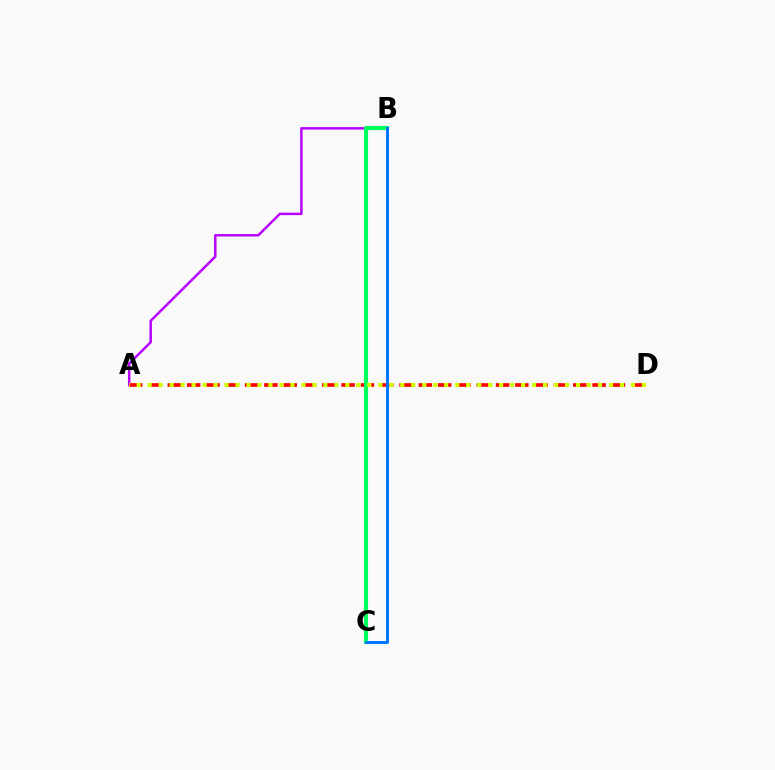{('A', 'B'): [{'color': '#b900ff', 'line_style': 'solid', 'thickness': 1.78}], ('A', 'D'): [{'color': '#ff0000', 'line_style': 'dashed', 'thickness': 2.62}, {'color': '#d1ff00', 'line_style': 'dotted', 'thickness': 2.98}], ('B', 'C'): [{'color': '#00ff5c', 'line_style': 'solid', 'thickness': 2.97}, {'color': '#0074ff', 'line_style': 'solid', 'thickness': 2.14}]}